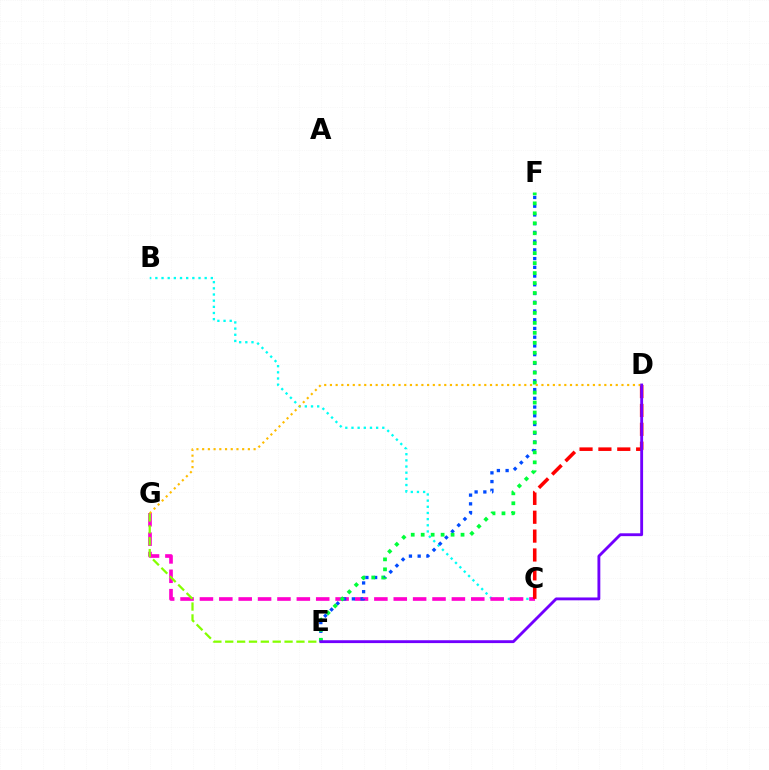{('B', 'C'): [{'color': '#00fff6', 'line_style': 'dotted', 'thickness': 1.67}], ('C', 'G'): [{'color': '#ff00cf', 'line_style': 'dashed', 'thickness': 2.63}], ('E', 'F'): [{'color': '#004bff', 'line_style': 'dotted', 'thickness': 2.37}, {'color': '#00ff39', 'line_style': 'dotted', 'thickness': 2.71}], ('C', 'D'): [{'color': '#ff0000', 'line_style': 'dashed', 'thickness': 2.56}], ('E', 'G'): [{'color': '#84ff00', 'line_style': 'dashed', 'thickness': 1.61}], ('D', 'G'): [{'color': '#ffbd00', 'line_style': 'dotted', 'thickness': 1.55}], ('D', 'E'): [{'color': '#7200ff', 'line_style': 'solid', 'thickness': 2.06}]}